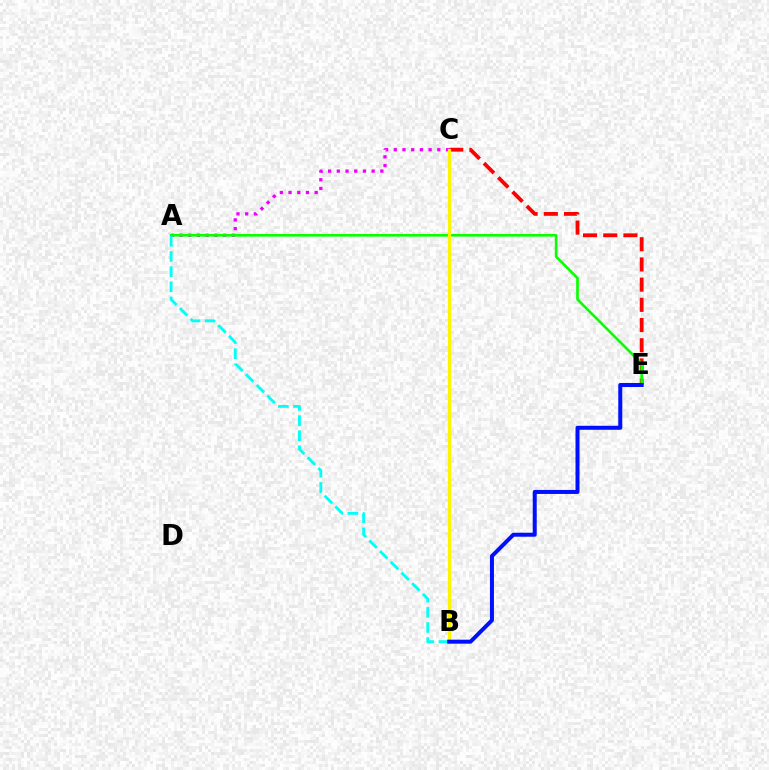{('A', 'C'): [{'color': '#ee00ff', 'line_style': 'dotted', 'thickness': 2.37}], ('C', 'E'): [{'color': '#ff0000', 'line_style': 'dashed', 'thickness': 2.74}], ('A', 'E'): [{'color': '#08ff00', 'line_style': 'solid', 'thickness': 1.9}], ('B', 'C'): [{'color': '#fcf500', 'line_style': 'solid', 'thickness': 2.32}], ('A', 'B'): [{'color': '#00fff6', 'line_style': 'dashed', 'thickness': 2.06}], ('B', 'E'): [{'color': '#0010ff', 'line_style': 'solid', 'thickness': 2.88}]}